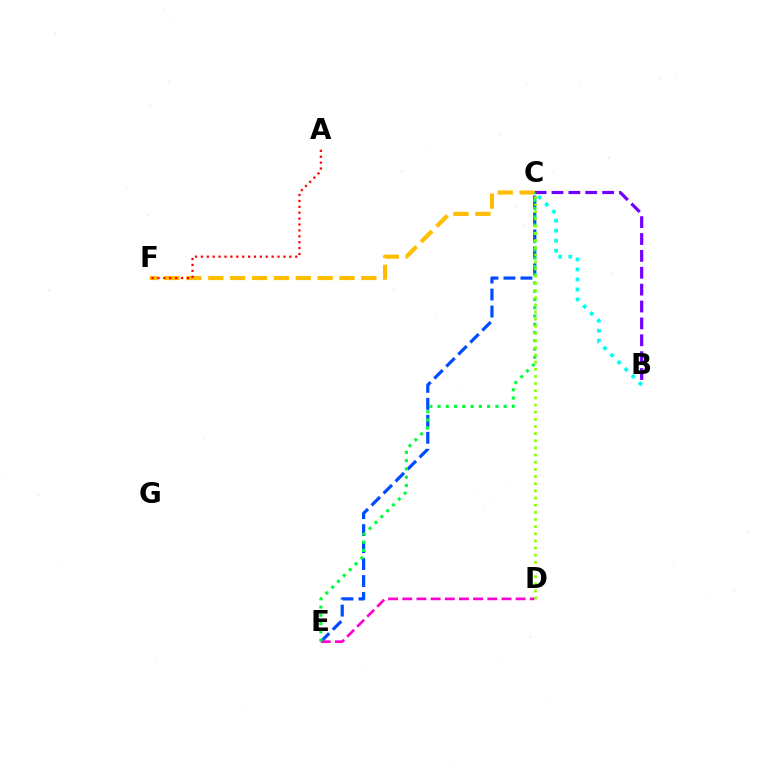{('B', 'C'): [{'color': '#00fff6', 'line_style': 'dotted', 'thickness': 2.72}, {'color': '#7200ff', 'line_style': 'dashed', 'thickness': 2.29}], ('C', 'E'): [{'color': '#004bff', 'line_style': 'dashed', 'thickness': 2.31}, {'color': '#00ff39', 'line_style': 'dotted', 'thickness': 2.25}], ('D', 'E'): [{'color': '#ff00cf', 'line_style': 'dashed', 'thickness': 1.93}], ('C', 'F'): [{'color': '#ffbd00', 'line_style': 'dashed', 'thickness': 2.97}], ('A', 'F'): [{'color': '#ff0000', 'line_style': 'dotted', 'thickness': 1.6}], ('C', 'D'): [{'color': '#84ff00', 'line_style': 'dotted', 'thickness': 1.94}]}